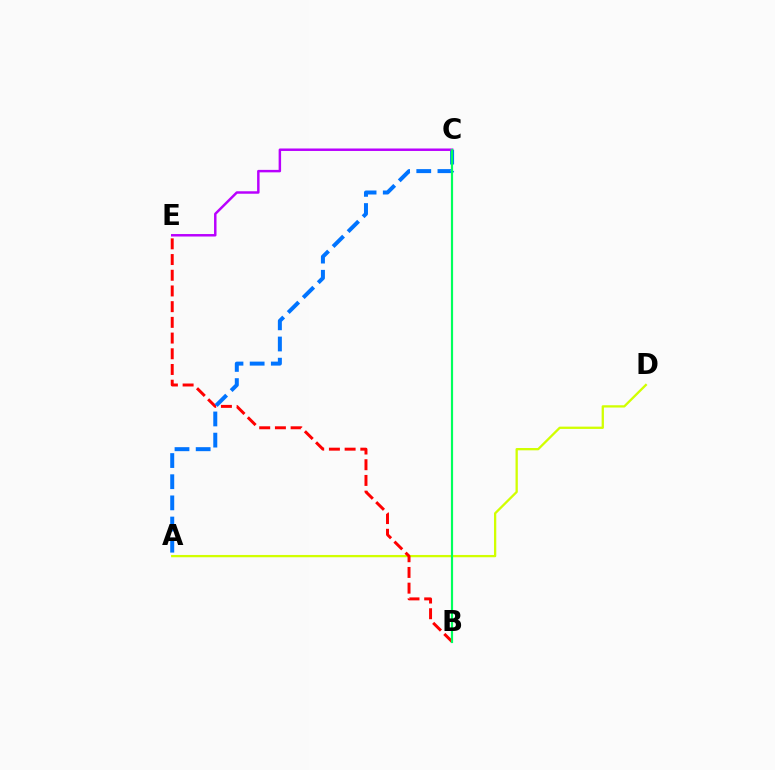{('A', 'D'): [{'color': '#d1ff00', 'line_style': 'solid', 'thickness': 1.65}], ('B', 'E'): [{'color': '#ff0000', 'line_style': 'dashed', 'thickness': 2.13}], ('A', 'C'): [{'color': '#0074ff', 'line_style': 'dashed', 'thickness': 2.87}], ('C', 'E'): [{'color': '#b900ff', 'line_style': 'solid', 'thickness': 1.78}], ('B', 'C'): [{'color': '#00ff5c', 'line_style': 'solid', 'thickness': 1.58}]}